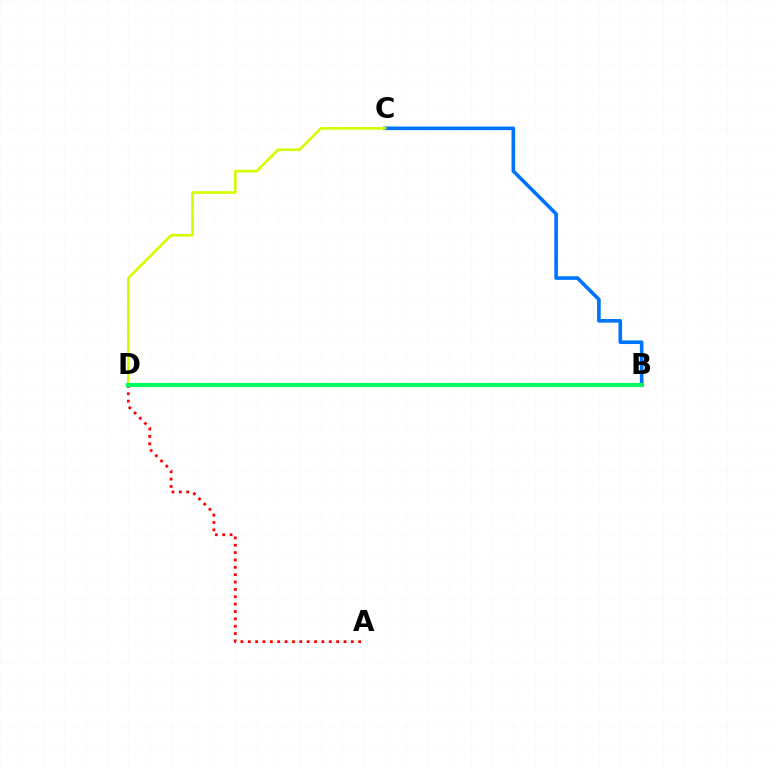{('B', 'D'): [{'color': '#b900ff', 'line_style': 'solid', 'thickness': 2.93}, {'color': '#00ff5c', 'line_style': 'solid', 'thickness': 2.95}], ('A', 'D'): [{'color': '#ff0000', 'line_style': 'dotted', 'thickness': 2.0}], ('B', 'C'): [{'color': '#0074ff', 'line_style': 'solid', 'thickness': 2.6}], ('C', 'D'): [{'color': '#d1ff00', 'line_style': 'solid', 'thickness': 1.91}]}